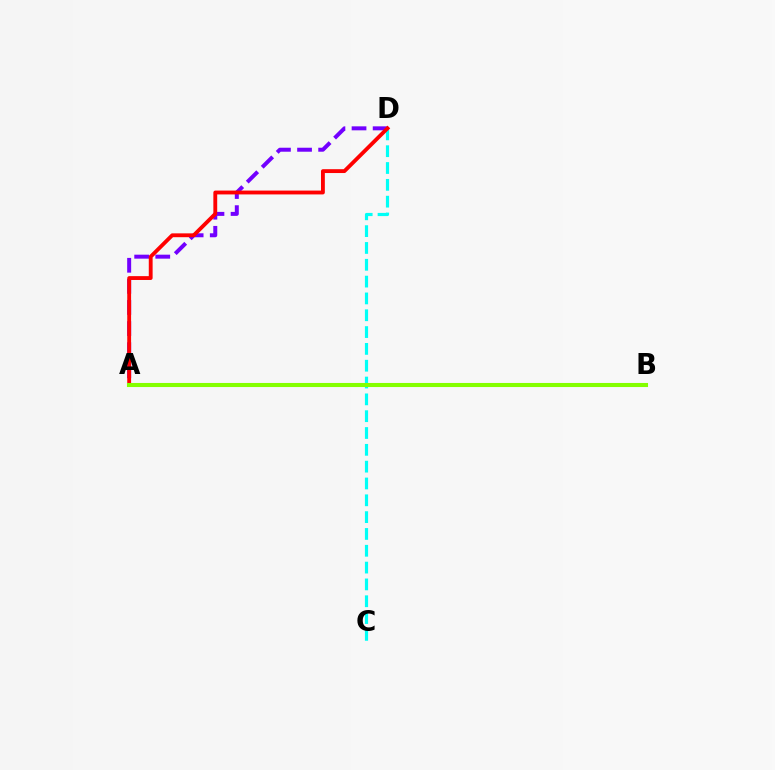{('A', 'D'): [{'color': '#7200ff', 'line_style': 'dashed', 'thickness': 2.87}, {'color': '#ff0000', 'line_style': 'solid', 'thickness': 2.77}], ('C', 'D'): [{'color': '#00fff6', 'line_style': 'dashed', 'thickness': 2.29}], ('A', 'B'): [{'color': '#84ff00', 'line_style': 'solid', 'thickness': 2.93}]}